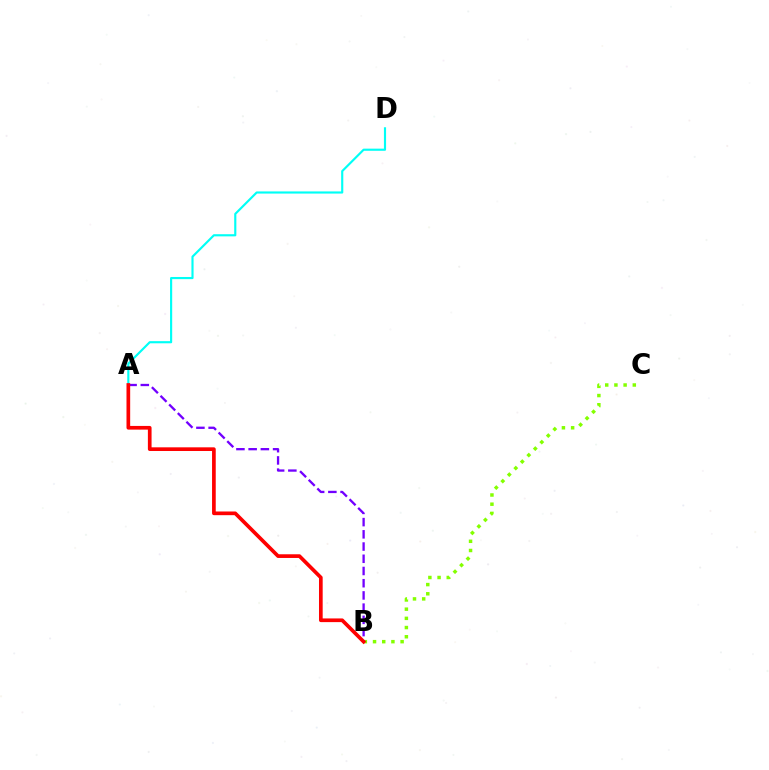{('B', 'C'): [{'color': '#84ff00', 'line_style': 'dotted', 'thickness': 2.5}], ('A', 'B'): [{'color': '#7200ff', 'line_style': 'dashed', 'thickness': 1.66}, {'color': '#ff0000', 'line_style': 'solid', 'thickness': 2.65}], ('A', 'D'): [{'color': '#00fff6', 'line_style': 'solid', 'thickness': 1.55}]}